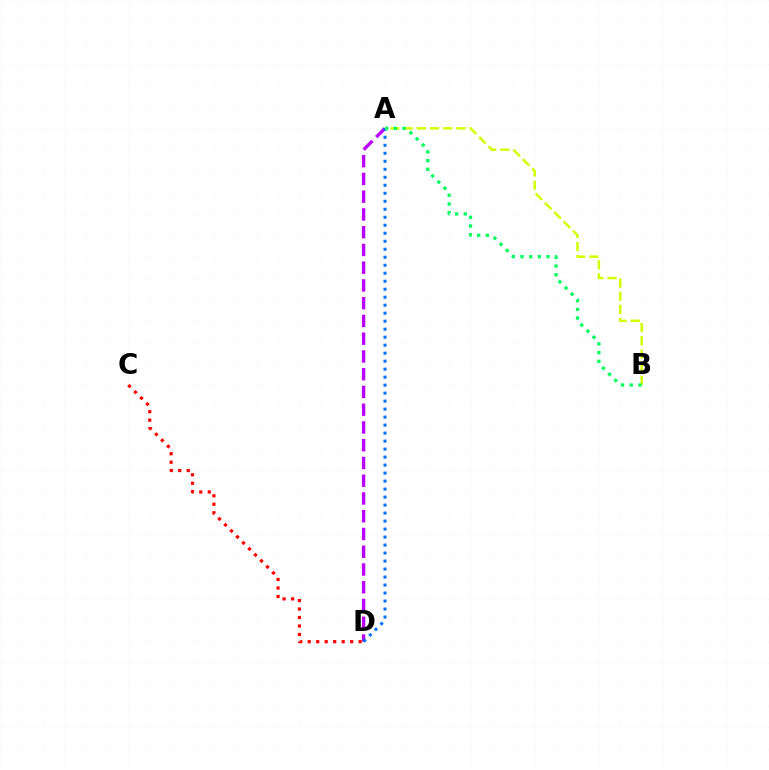{('A', 'D'): [{'color': '#b900ff', 'line_style': 'dashed', 'thickness': 2.41}, {'color': '#0074ff', 'line_style': 'dotted', 'thickness': 2.17}], ('A', 'B'): [{'color': '#d1ff00', 'line_style': 'dashed', 'thickness': 1.79}, {'color': '#00ff5c', 'line_style': 'dotted', 'thickness': 2.36}], ('C', 'D'): [{'color': '#ff0000', 'line_style': 'dotted', 'thickness': 2.31}]}